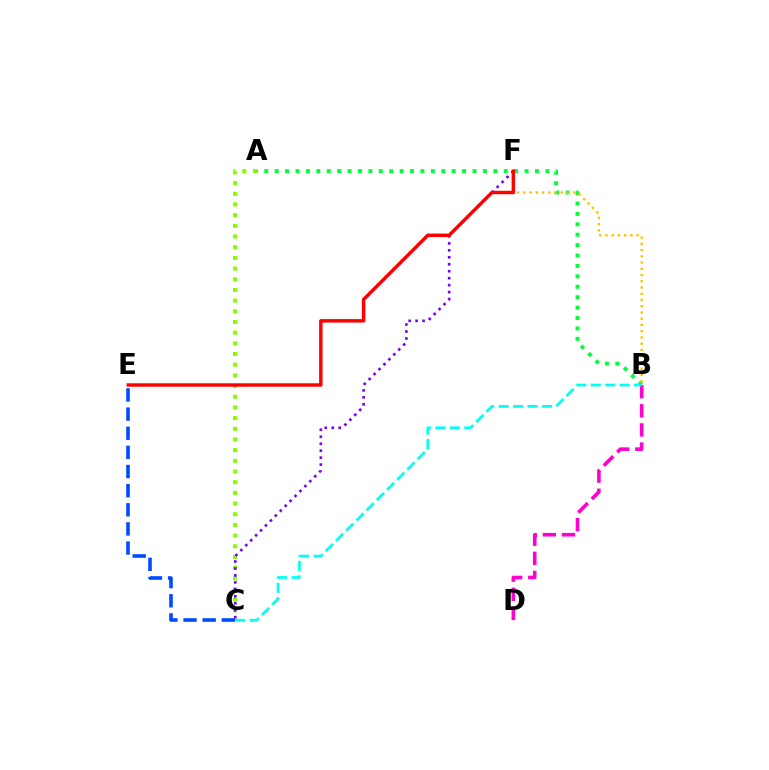{('A', 'B'): [{'color': '#00ff39', 'line_style': 'dotted', 'thickness': 2.83}], ('A', 'C'): [{'color': '#84ff00', 'line_style': 'dotted', 'thickness': 2.9}], ('B', 'F'): [{'color': '#ffbd00', 'line_style': 'dotted', 'thickness': 1.7}], ('C', 'E'): [{'color': '#004bff', 'line_style': 'dashed', 'thickness': 2.6}], ('B', 'D'): [{'color': '#ff00cf', 'line_style': 'dashed', 'thickness': 2.6}], ('C', 'F'): [{'color': '#7200ff', 'line_style': 'dotted', 'thickness': 1.89}], ('E', 'F'): [{'color': '#ff0000', 'line_style': 'solid', 'thickness': 2.48}], ('B', 'C'): [{'color': '#00fff6', 'line_style': 'dashed', 'thickness': 1.96}]}